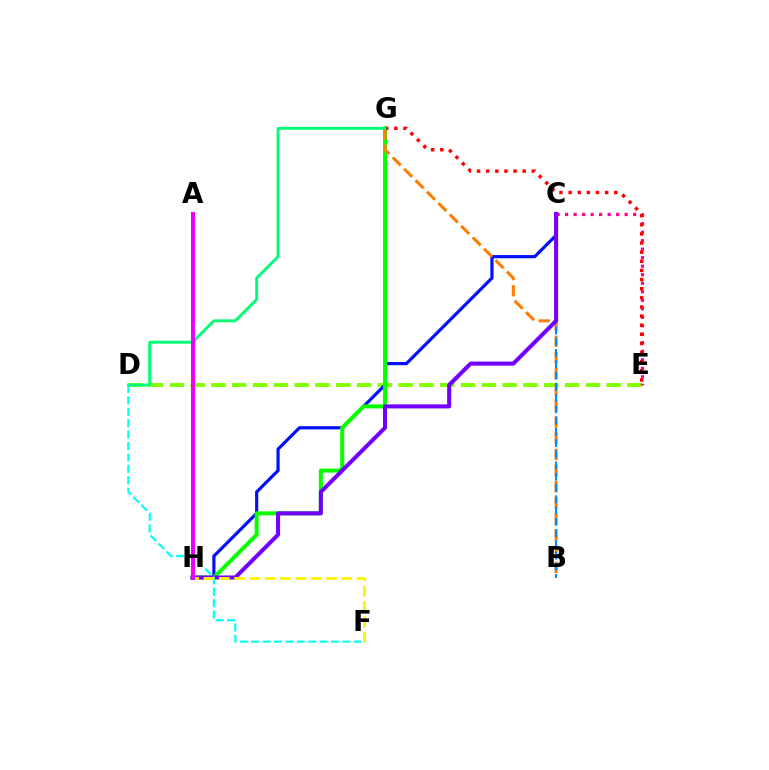{('D', 'E'): [{'color': '#84ff00', 'line_style': 'dashed', 'thickness': 2.83}], ('C', 'E'): [{'color': '#ff0094', 'line_style': 'dotted', 'thickness': 2.31}], ('C', 'H'): [{'color': '#0010ff', 'line_style': 'solid', 'thickness': 2.29}, {'color': '#7200ff', 'line_style': 'solid', 'thickness': 2.93}], ('G', 'H'): [{'color': '#08ff00', 'line_style': 'solid', 'thickness': 2.89}], ('B', 'G'): [{'color': '#ff7c00', 'line_style': 'dashed', 'thickness': 2.19}], ('B', 'C'): [{'color': '#008cff', 'line_style': 'dashed', 'thickness': 1.53}], ('E', 'G'): [{'color': '#ff0000', 'line_style': 'dotted', 'thickness': 2.48}], ('D', 'G'): [{'color': '#00ff74', 'line_style': 'solid', 'thickness': 2.09}], ('D', 'F'): [{'color': '#00fff6', 'line_style': 'dashed', 'thickness': 1.55}], ('F', 'H'): [{'color': '#fcf500', 'line_style': 'dashed', 'thickness': 2.08}], ('A', 'H'): [{'color': '#ee00ff', 'line_style': 'solid', 'thickness': 2.9}]}